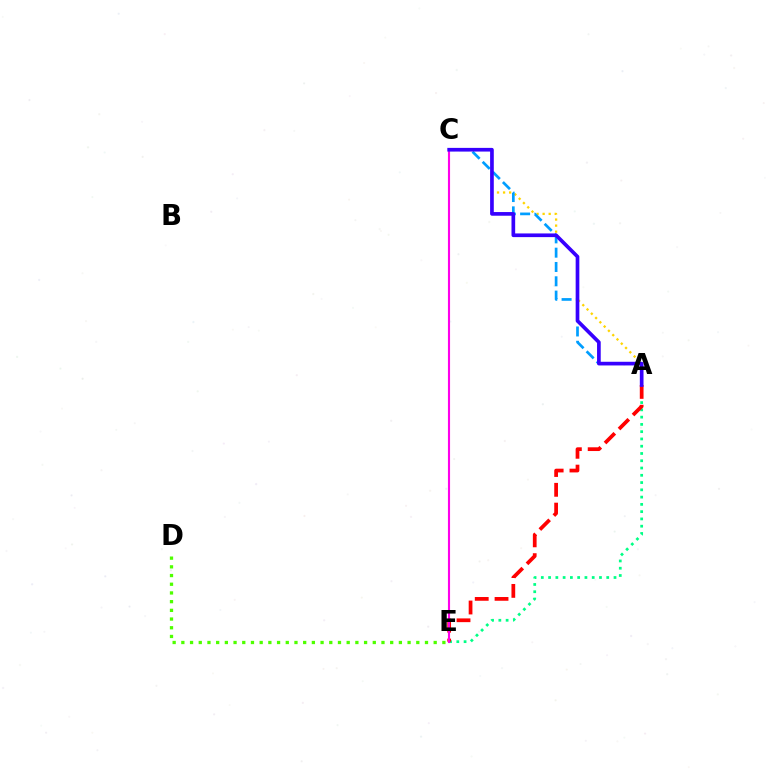{('A', 'E'): [{'color': '#00ff86', 'line_style': 'dotted', 'thickness': 1.98}, {'color': '#ff0000', 'line_style': 'dashed', 'thickness': 2.69}], ('A', 'C'): [{'color': '#ffd500', 'line_style': 'dotted', 'thickness': 1.64}, {'color': '#009eff', 'line_style': 'dashed', 'thickness': 1.94}, {'color': '#3700ff', 'line_style': 'solid', 'thickness': 2.65}], ('C', 'E'): [{'color': '#ff00ed', 'line_style': 'solid', 'thickness': 1.53}], ('D', 'E'): [{'color': '#4fff00', 'line_style': 'dotted', 'thickness': 2.36}]}